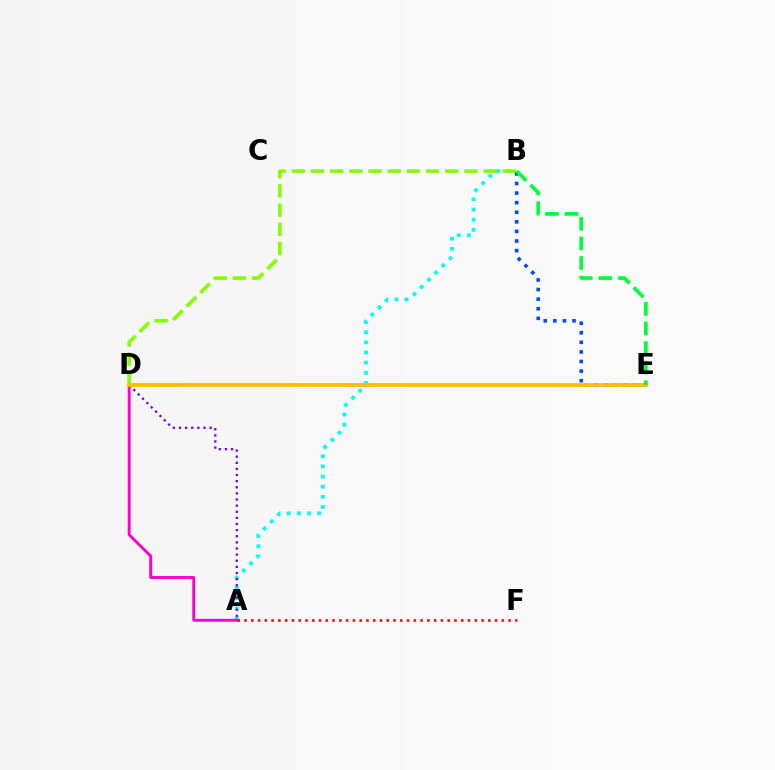{('A', 'B'): [{'color': '#00fff6', 'line_style': 'dotted', 'thickness': 2.75}], ('B', 'D'): [{'color': '#84ff00', 'line_style': 'dashed', 'thickness': 2.61}], ('A', 'D'): [{'color': '#ff00cf', 'line_style': 'solid', 'thickness': 2.1}, {'color': '#7200ff', 'line_style': 'dotted', 'thickness': 1.66}], ('B', 'E'): [{'color': '#004bff', 'line_style': 'dotted', 'thickness': 2.6}, {'color': '#00ff39', 'line_style': 'dashed', 'thickness': 2.66}], ('D', 'E'): [{'color': '#ffbd00', 'line_style': 'solid', 'thickness': 2.73}], ('A', 'F'): [{'color': '#ff0000', 'line_style': 'dotted', 'thickness': 1.84}]}